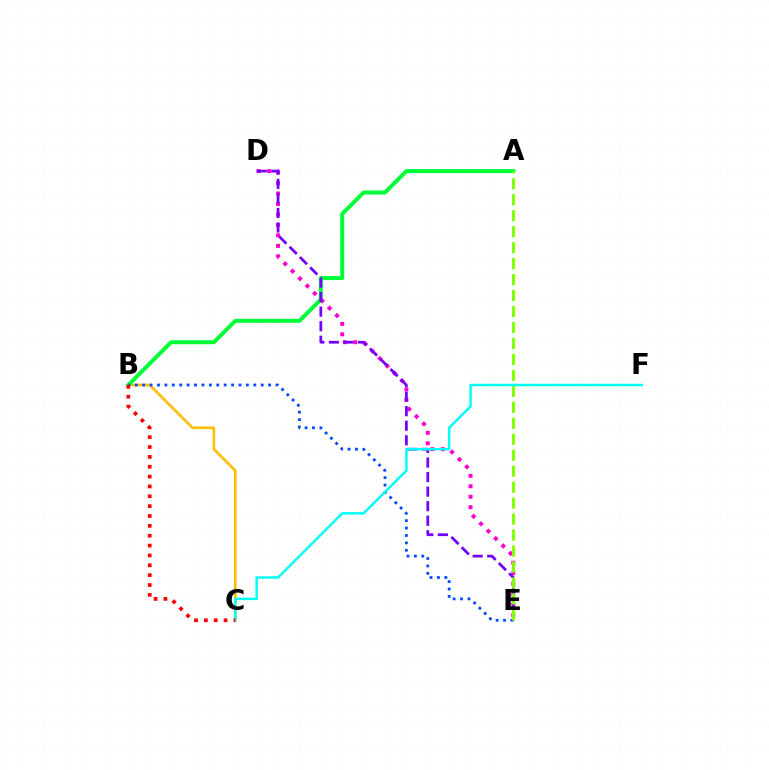{('B', 'C'): [{'color': '#ffbd00', 'line_style': 'solid', 'thickness': 1.88}, {'color': '#ff0000', 'line_style': 'dotted', 'thickness': 2.68}], ('A', 'B'): [{'color': '#00ff39', 'line_style': 'solid', 'thickness': 2.88}], ('D', 'E'): [{'color': '#ff00cf', 'line_style': 'dotted', 'thickness': 2.84}, {'color': '#7200ff', 'line_style': 'dashed', 'thickness': 1.98}], ('B', 'E'): [{'color': '#004bff', 'line_style': 'dotted', 'thickness': 2.01}], ('A', 'E'): [{'color': '#84ff00', 'line_style': 'dashed', 'thickness': 2.17}], ('C', 'F'): [{'color': '#00fff6', 'line_style': 'solid', 'thickness': 1.78}]}